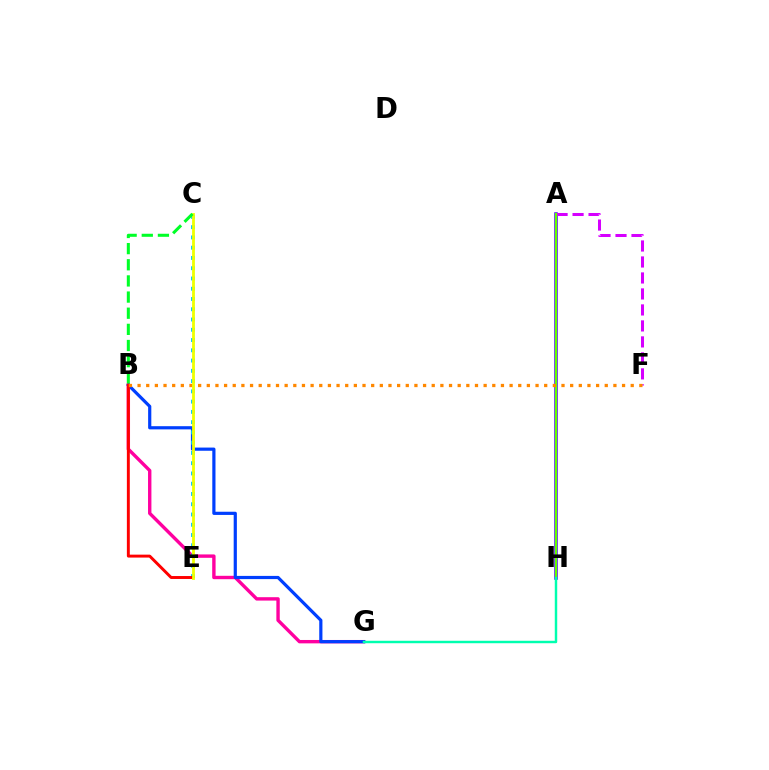{('B', 'G'): [{'color': '#ff00a0', 'line_style': 'solid', 'thickness': 2.44}, {'color': '#003fff', 'line_style': 'solid', 'thickness': 2.3}], ('A', 'H'): [{'color': '#4f00ff', 'line_style': 'solid', 'thickness': 2.53}, {'color': '#66ff00', 'line_style': 'solid', 'thickness': 1.58}], ('C', 'E'): [{'color': '#00c7ff', 'line_style': 'dotted', 'thickness': 2.79}, {'color': '#eeff00', 'line_style': 'solid', 'thickness': 2.02}], ('B', 'E'): [{'color': '#ff0000', 'line_style': 'solid', 'thickness': 2.11}], ('A', 'F'): [{'color': '#d600ff', 'line_style': 'dashed', 'thickness': 2.17}], ('B', 'F'): [{'color': '#ff8800', 'line_style': 'dotted', 'thickness': 2.35}], ('B', 'C'): [{'color': '#00ff27', 'line_style': 'dashed', 'thickness': 2.19}], ('G', 'H'): [{'color': '#00ffaf', 'line_style': 'solid', 'thickness': 1.76}]}